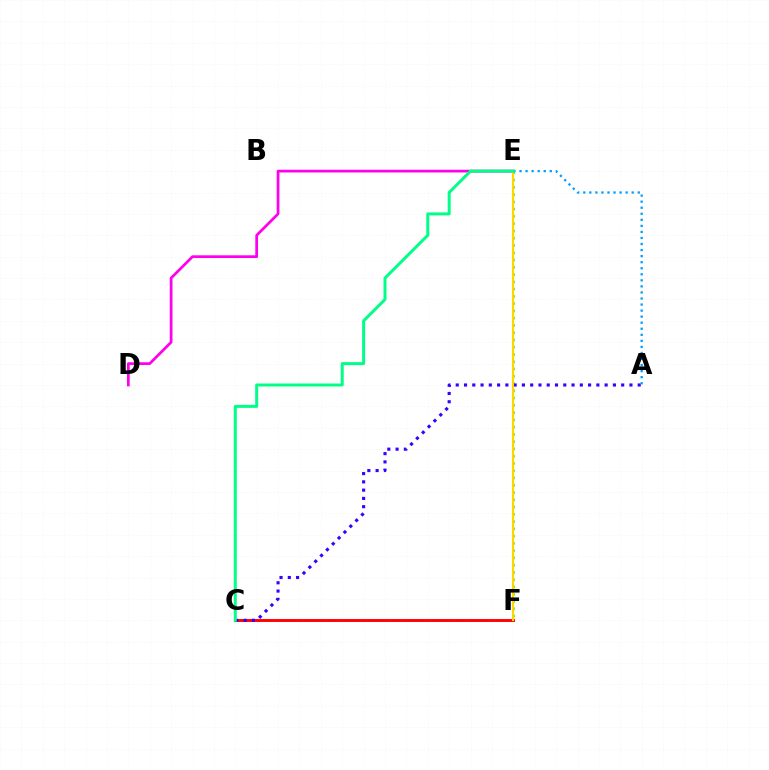{('E', 'F'): [{'color': '#4fff00', 'line_style': 'dotted', 'thickness': 1.97}, {'color': '#ffd500', 'line_style': 'solid', 'thickness': 1.53}], ('C', 'F'): [{'color': '#ff0000', 'line_style': 'solid', 'thickness': 2.08}], ('D', 'E'): [{'color': '#ff00ed', 'line_style': 'solid', 'thickness': 1.96}], ('A', 'C'): [{'color': '#3700ff', 'line_style': 'dotted', 'thickness': 2.25}], ('A', 'E'): [{'color': '#009eff', 'line_style': 'dotted', 'thickness': 1.64}], ('C', 'E'): [{'color': '#00ff86', 'line_style': 'solid', 'thickness': 2.15}]}